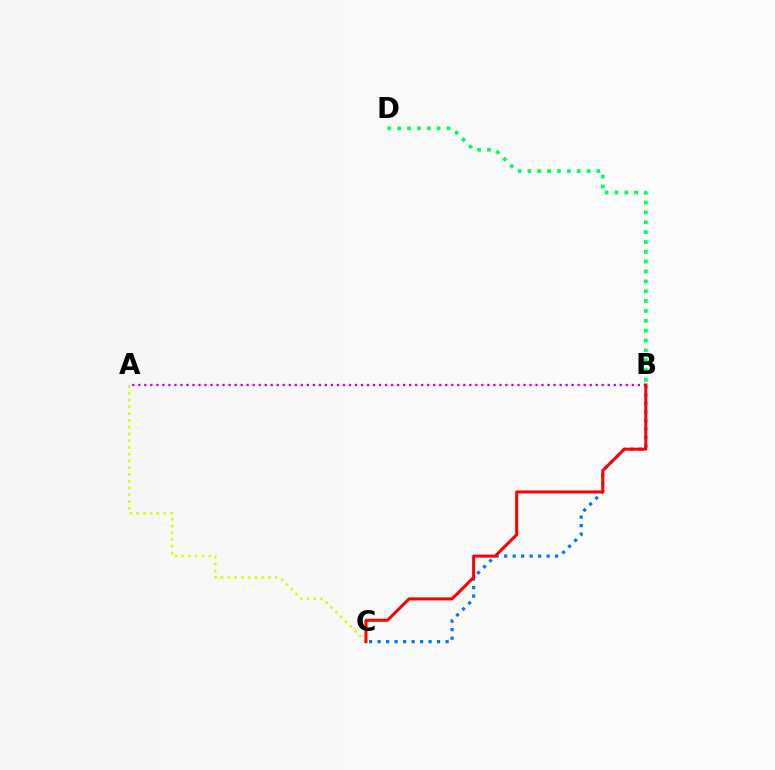{('B', 'C'): [{'color': '#0074ff', 'line_style': 'dotted', 'thickness': 2.31}, {'color': '#ff0000', 'line_style': 'solid', 'thickness': 2.17}], ('A', 'C'): [{'color': '#d1ff00', 'line_style': 'dotted', 'thickness': 1.84}], ('B', 'D'): [{'color': '#00ff5c', 'line_style': 'dotted', 'thickness': 2.68}], ('A', 'B'): [{'color': '#b900ff', 'line_style': 'dotted', 'thickness': 1.64}]}